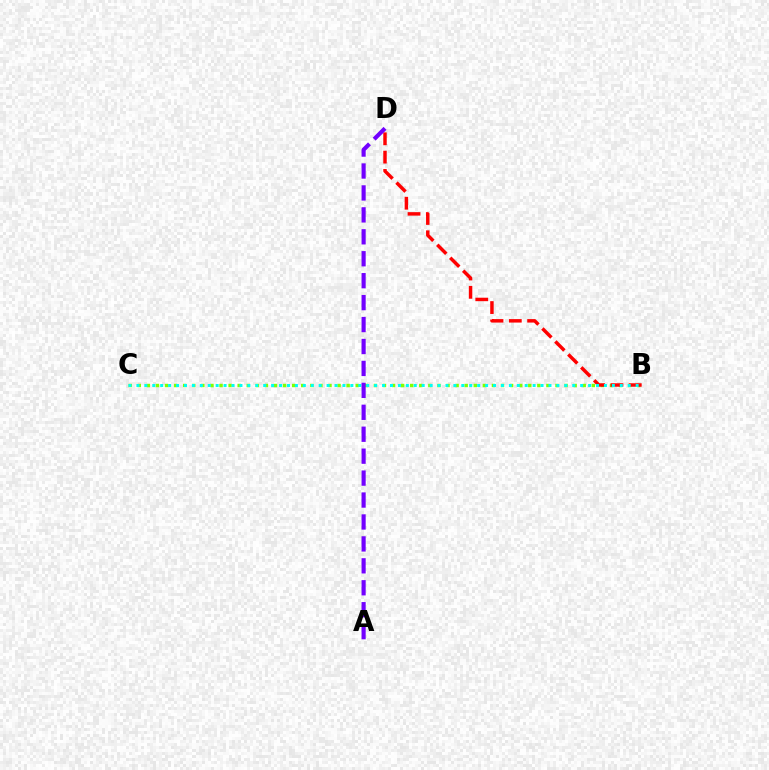{('B', 'C'): [{'color': '#84ff00', 'line_style': 'dotted', 'thickness': 2.47}, {'color': '#00fff6', 'line_style': 'dotted', 'thickness': 2.15}], ('B', 'D'): [{'color': '#ff0000', 'line_style': 'dashed', 'thickness': 2.49}], ('A', 'D'): [{'color': '#7200ff', 'line_style': 'dashed', 'thickness': 2.98}]}